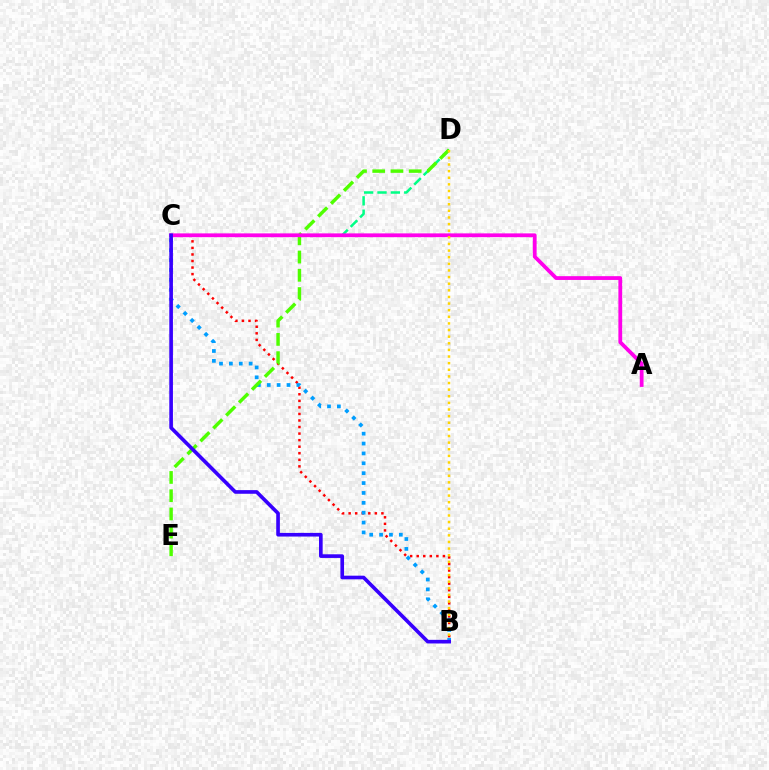{('B', 'C'): [{'color': '#ff0000', 'line_style': 'dotted', 'thickness': 1.78}, {'color': '#009eff', 'line_style': 'dotted', 'thickness': 2.68}, {'color': '#3700ff', 'line_style': 'solid', 'thickness': 2.63}], ('C', 'D'): [{'color': '#00ff86', 'line_style': 'dashed', 'thickness': 1.82}], ('D', 'E'): [{'color': '#4fff00', 'line_style': 'dashed', 'thickness': 2.48}], ('A', 'C'): [{'color': '#ff00ed', 'line_style': 'solid', 'thickness': 2.72}], ('B', 'D'): [{'color': '#ffd500', 'line_style': 'dotted', 'thickness': 1.8}]}